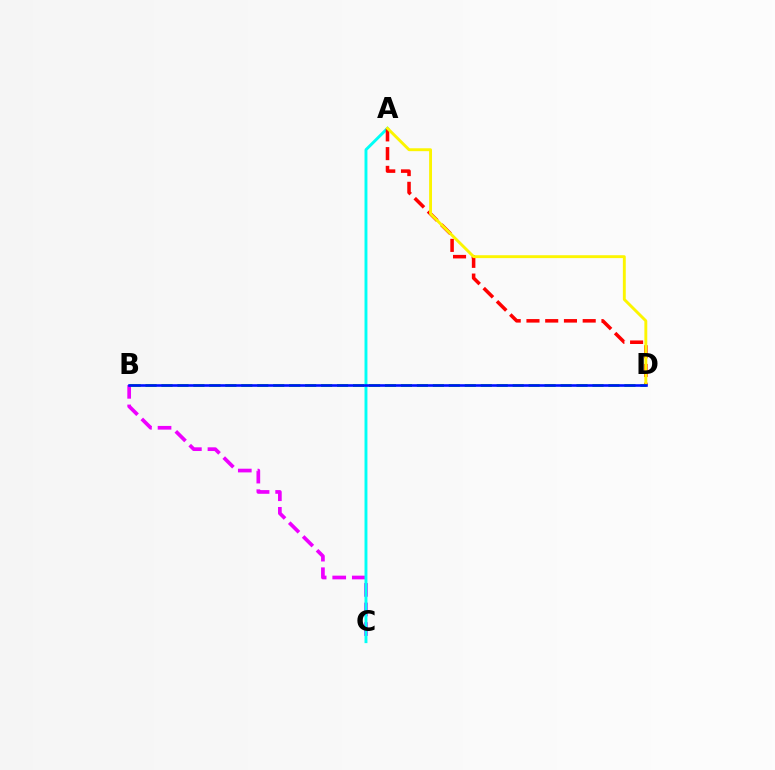{('B', 'C'): [{'color': '#ee00ff', 'line_style': 'dashed', 'thickness': 2.66}], ('A', 'C'): [{'color': '#00fff6', 'line_style': 'solid', 'thickness': 2.09}], ('A', 'D'): [{'color': '#ff0000', 'line_style': 'dashed', 'thickness': 2.55}, {'color': '#fcf500', 'line_style': 'solid', 'thickness': 2.08}], ('B', 'D'): [{'color': '#08ff00', 'line_style': 'dashed', 'thickness': 2.17}, {'color': '#0010ff', 'line_style': 'solid', 'thickness': 1.88}]}